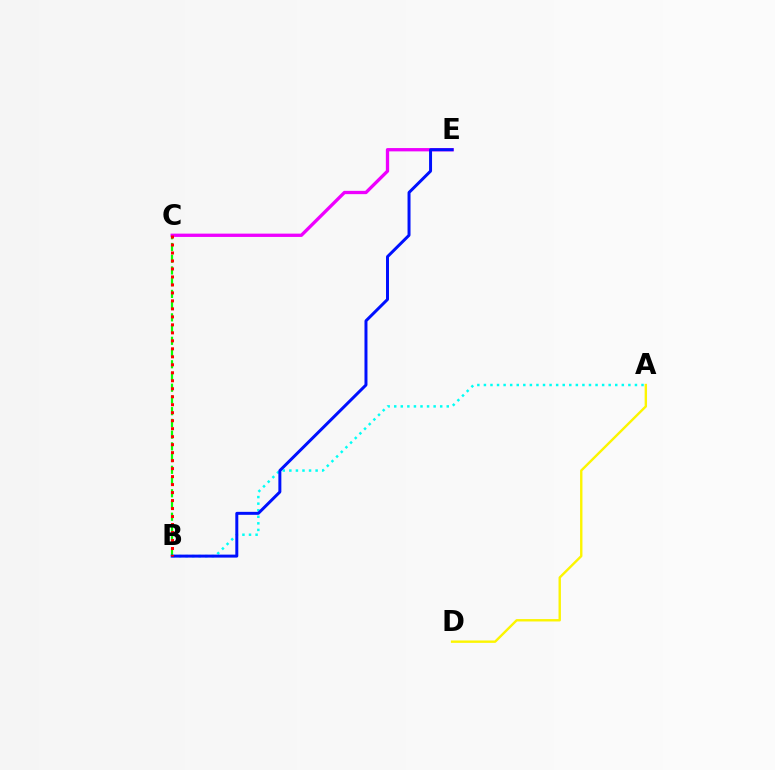{('A', 'B'): [{'color': '#00fff6', 'line_style': 'dotted', 'thickness': 1.78}], ('A', 'D'): [{'color': '#fcf500', 'line_style': 'solid', 'thickness': 1.72}], ('B', 'C'): [{'color': '#08ff00', 'line_style': 'dashed', 'thickness': 1.59}, {'color': '#ff0000', 'line_style': 'dotted', 'thickness': 2.17}], ('C', 'E'): [{'color': '#ee00ff', 'line_style': 'solid', 'thickness': 2.38}], ('B', 'E'): [{'color': '#0010ff', 'line_style': 'solid', 'thickness': 2.15}]}